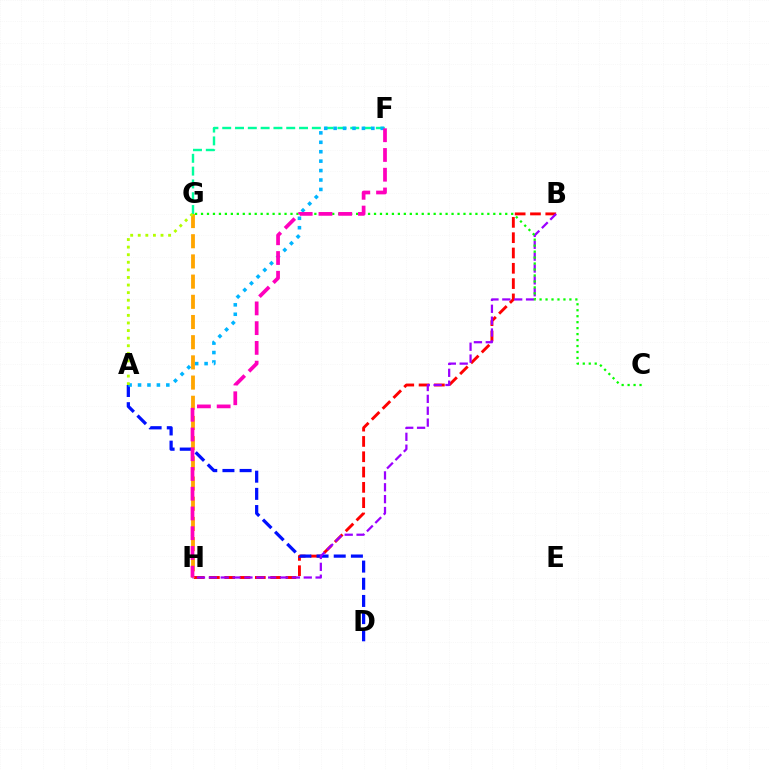{('B', 'H'): [{'color': '#ff0000', 'line_style': 'dashed', 'thickness': 2.08}, {'color': '#9b00ff', 'line_style': 'dashed', 'thickness': 1.61}], ('F', 'G'): [{'color': '#00ff9d', 'line_style': 'dashed', 'thickness': 1.74}], ('A', 'D'): [{'color': '#0010ff', 'line_style': 'dashed', 'thickness': 2.33}], ('G', 'H'): [{'color': '#ffa500', 'line_style': 'dashed', 'thickness': 2.74}], ('A', 'F'): [{'color': '#00b5ff', 'line_style': 'dotted', 'thickness': 2.56}], ('C', 'G'): [{'color': '#08ff00', 'line_style': 'dotted', 'thickness': 1.62}], ('F', 'H'): [{'color': '#ff00bd', 'line_style': 'dashed', 'thickness': 2.68}], ('A', 'G'): [{'color': '#b3ff00', 'line_style': 'dotted', 'thickness': 2.06}]}